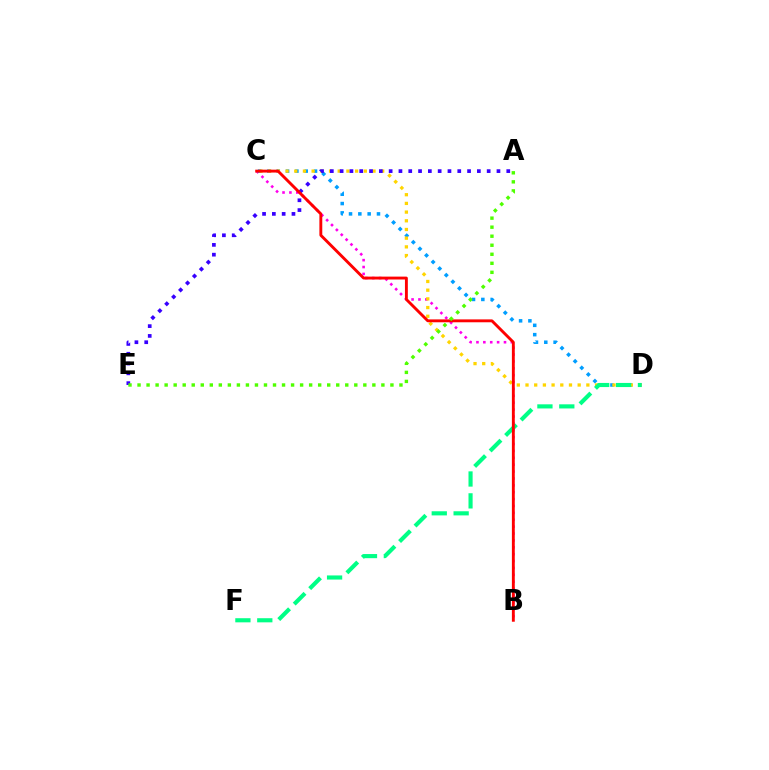{('B', 'C'): [{'color': '#ff00ed', 'line_style': 'dotted', 'thickness': 1.87}, {'color': '#ff0000', 'line_style': 'solid', 'thickness': 2.08}], ('C', 'D'): [{'color': '#009eff', 'line_style': 'dotted', 'thickness': 2.53}, {'color': '#ffd500', 'line_style': 'dotted', 'thickness': 2.36}], ('D', 'F'): [{'color': '#00ff86', 'line_style': 'dashed', 'thickness': 2.97}], ('A', 'E'): [{'color': '#3700ff', 'line_style': 'dotted', 'thickness': 2.66}, {'color': '#4fff00', 'line_style': 'dotted', 'thickness': 2.45}]}